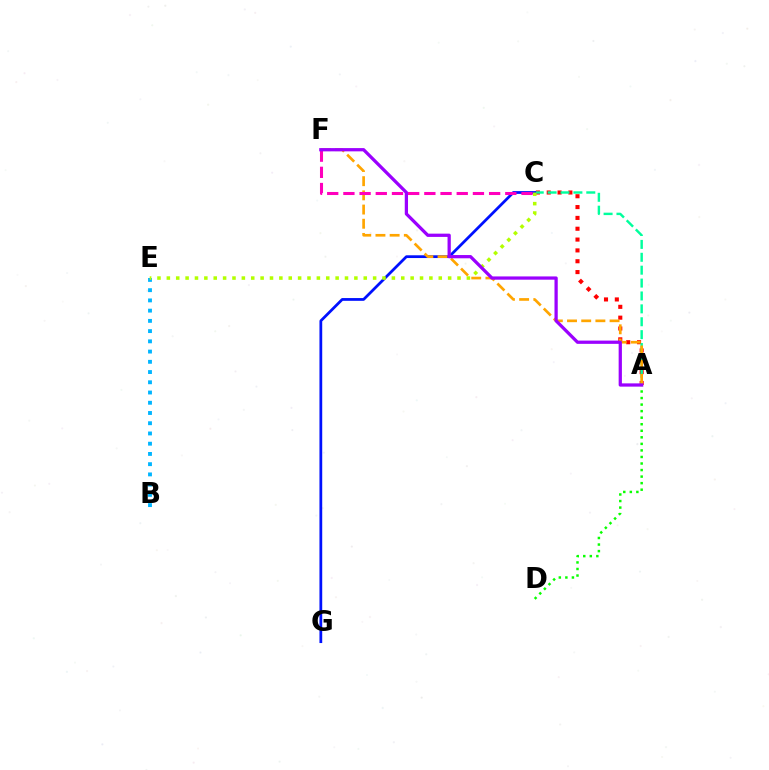{('A', 'C'): [{'color': '#ff0000', 'line_style': 'dotted', 'thickness': 2.94}, {'color': '#00ff9d', 'line_style': 'dashed', 'thickness': 1.75}], ('A', 'D'): [{'color': '#08ff00', 'line_style': 'dotted', 'thickness': 1.78}], ('C', 'G'): [{'color': '#0010ff', 'line_style': 'solid', 'thickness': 1.99}], ('B', 'E'): [{'color': '#00b5ff', 'line_style': 'dotted', 'thickness': 2.78}], ('A', 'F'): [{'color': '#ffa500', 'line_style': 'dashed', 'thickness': 1.93}, {'color': '#9b00ff', 'line_style': 'solid', 'thickness': 2.35}], ('C', 'E'): [{'color': '#b3ff00', 'line_style': 'dotted', 'thickness': 2.55}], ('C', 'F'): [{'color': '#ff00bd', 'line_style': 'dashed', 'thickness': 2.2}]}